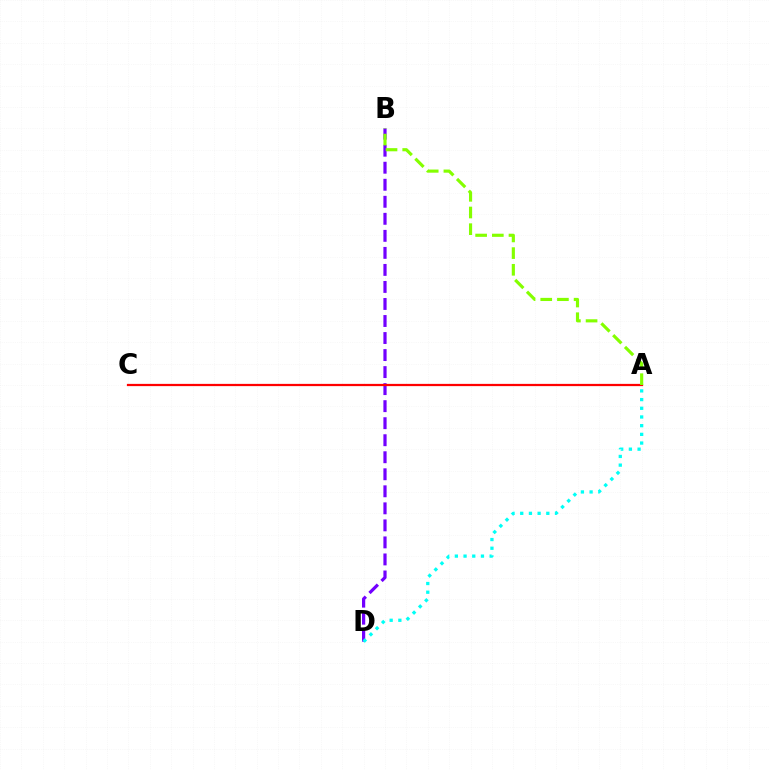{('B', 'D'): [{'color': '#7200ff', 'line_style': 'dashed', 'thickness': 2.31}], ('A', 'D'): [{'color': '#00fff6', 'line_style': 'dotted', 'thickness': 2.36}], ('A', 'C'): [{'color': '#ff0000', 'line_style': 'solid', 'thickness': 1.61}], ('A', 'B'): [{'color': '#84ff00', 'line_style': 'dashed', 'thickness': 2.27}]}